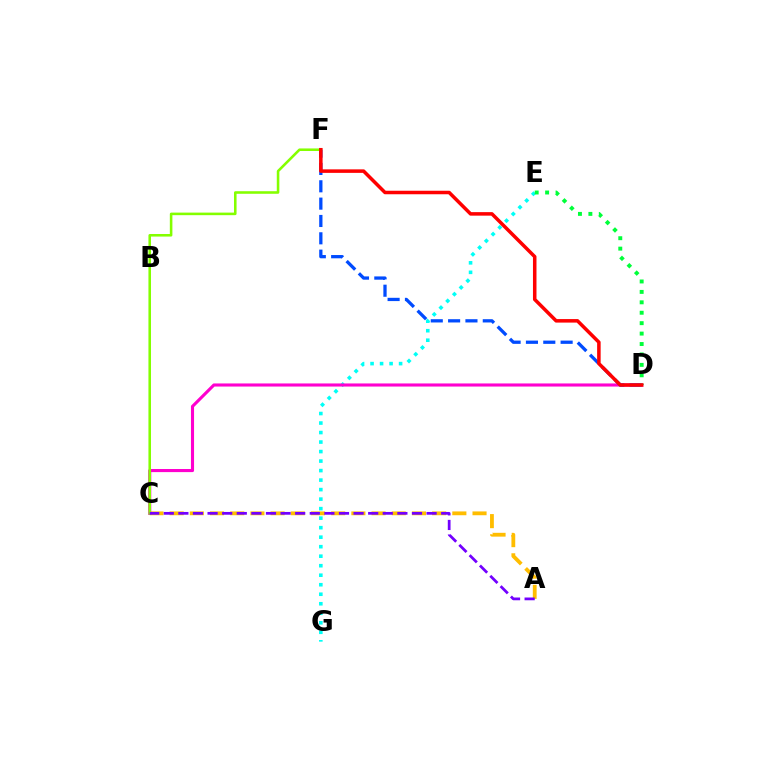{('E', 'G'): [{'color': '#00fff6', 'line_style': 'dotted', 'thickness': 2.58}], ('A', 'C'): [{'color': '#ffbd00', 'line_style': 'dashed', 'thickness': 2.74}, {'color': '#7200ff', 'line_style': 'dashed', 'thickness': 1.98}], ('C', 'D'): [{'color': '#ff00cf', 'line_style': 'solid', 'thickness': 2.24}], ('D', 'F'): [{'color': '#004bff', 'line_style': 'dashed', 'thickness': 2.36}, {'color': '#ff0000', 'line_style': 'solid', 'thickness': 2.53}], ('C', 'F'): [{'color': '#84ff00', 'line_style': 'solid', 'thickness': 1.85}], ('D', 'E'): [{'color': '#00ff39', 'line_style': 'dotted', 'thickness': 2.83}]}